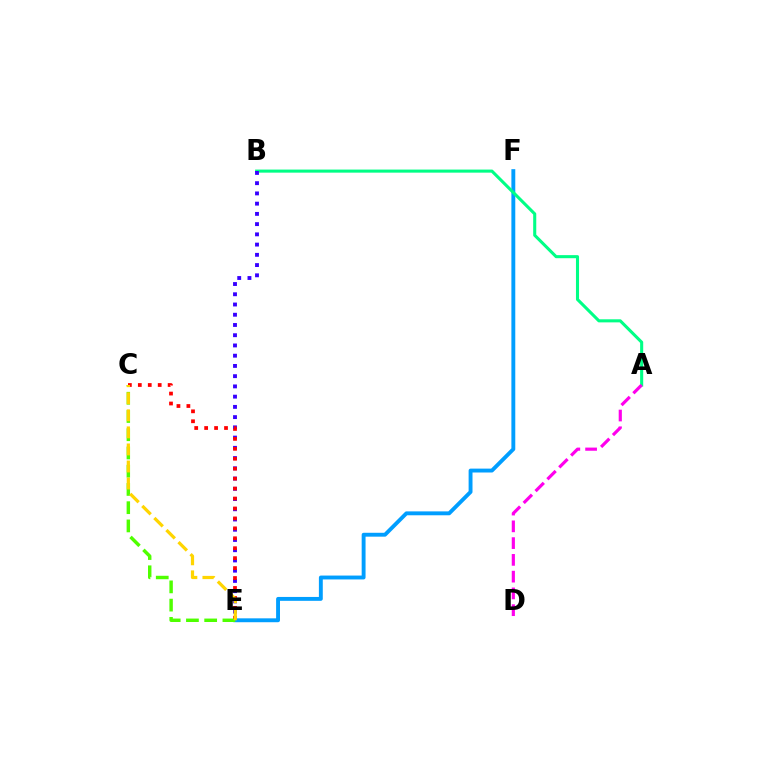{('E', 'F'): [{'color': '#009eff', 'line_style': 'solid', 'thickness': 2.8}], ('A', 'B'): [{'color': '#00ff86', 'line_style': 'solid', 'thickness': 2.21}], ('B', 'E'): [{'color': '#3700ff', 'line_style': 'dotted', 'thickness': 2.78}], ('C', 'E'): [{'color': '#ff0000', 'line_style': 'dotted', 'thickness': 2.7}, {'color': '#4fff00', 'line_style': 'dashed', 'thickness': 2.48}, {'color': '#ffd500', 'line_style': 'dashed', 'thickness': 2.32}], ('A', 'D'): [{'color': '#ff00ed', 'line_style': 'dashed', 'thickness': 2.28}]}